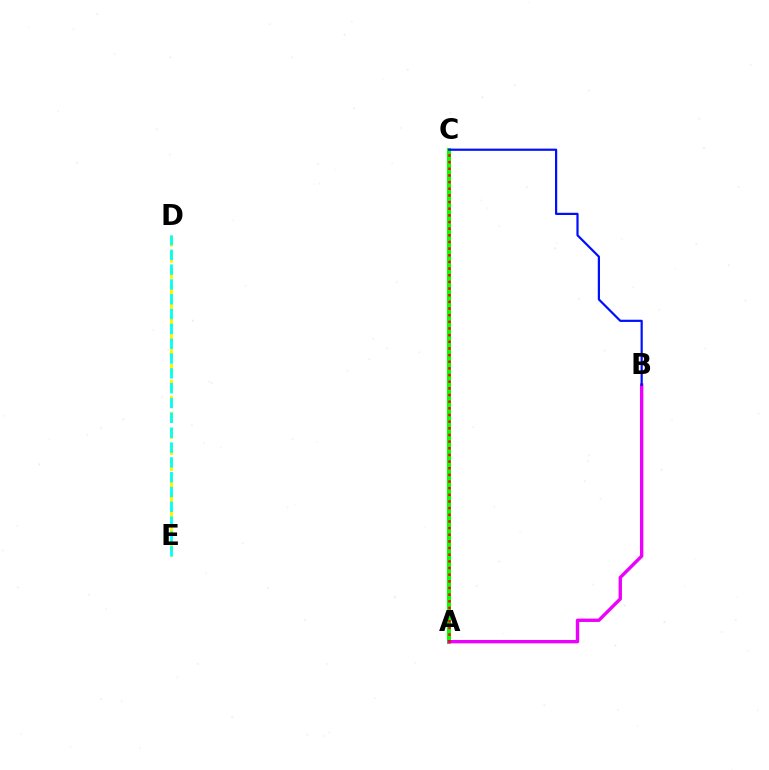{('A', 'C'): [{'color': '#08ff00', 'line_style': 'solid', 'thickness': 2.89}, {'color': '#ff0000', 'line_style': 'dotted', 'thickness': 1.81}], ('A', 'B'): [{'color': '#ee00ff', 'line_style': 'solid', 'thickness': 2.42}], ('D', 'E'): [{'color': '#fcf500', 'line_style': 'dashed', 'thickness': 2.18}, {'color': '#00fff6', 'line_style': 'dashed', 'thickness': 2.01}], ('B', 'C'): [{'color': '#0010ff', 'line_style': 'solid', 'thickness': 1.59}]}